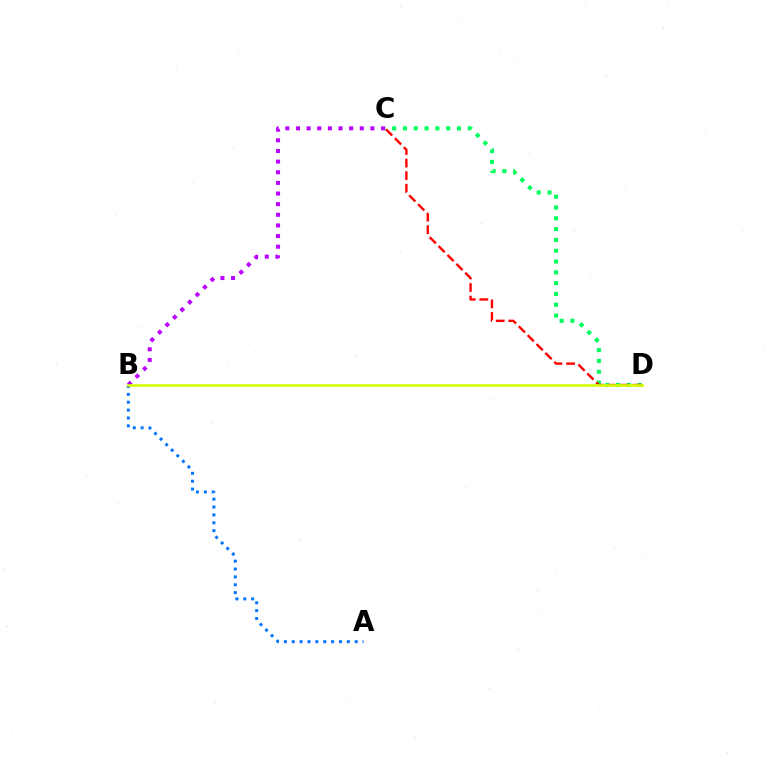{('A', 'B'): [{'color': '#0074ff', 'line_style': 'dotted', 'thickness': 2.14}], ('C', 'D'): [{'color': '#00ff5c', 'line_style': 'dotted', 'thickness': 2.94}, {'color': '#ff0000', 'line_style': 'dashed', 'thickness': 1.71}], ('B', 'C'): [{'color': '#b900ff', 'line_style': 'dotted', 'thickness': 2.89}], ('B', 'D'): [{'color': '#d1ff00', 'line_style': 'solid', 'thickness': 1.92}]}